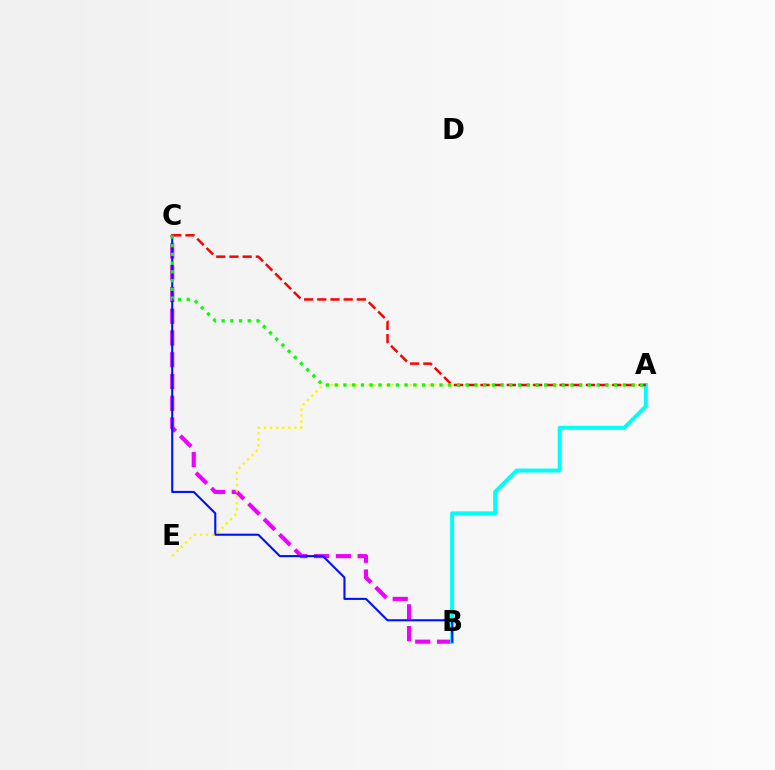{('B', 'C'): [{'color': '#ee00ff', 'line_style': 'dashed', 'thickness': 2.96}, {'color': '#0010ff', 'line_style': 'solid', 'thickness': 1.5}], ('A', 'B'): [{'color': '#00fff6', 'line_style': 'solid', 'thickness': 2.87}], ('A', 'E'): [{'color': '#fcf500', 'line_style': 'dotted', 'thickness': 1.65}], ('A', 'C'): [{'color': '#ff0000', 'line_style': 'dashed', 'thickness': 1.79}, {'color': '#08ff00', 'line_style': 'dotted', 'thickness': 2.37}]}